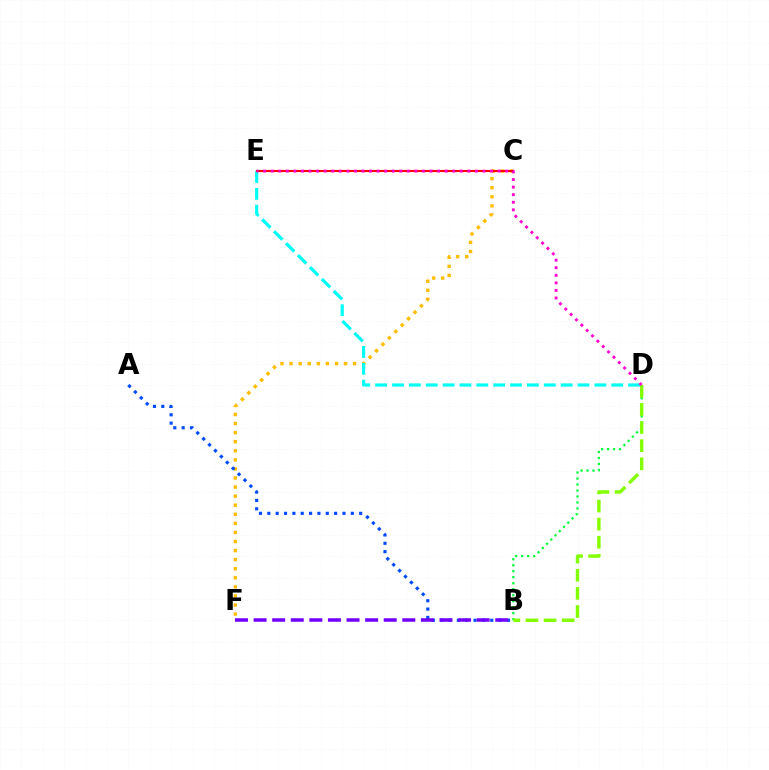{('C', 'F'): [{'color': '#ffbd00', 'line_style': 'dotted', 'thickness': 2.46}], ('A', 'B'): [{'color': '#004bff', 'line_style': 'dotted', 'thickness': 2.27}], ('D', 'E'): [{'color': '#00fff6', 'line_style': 'dashed', 'thickness': 2.29}, {'color': '#ff00cf', 'line_style': 'dotted', 'thickness': 2.06}], ('C', 'E'): [{'color': '#ff0000', 'line_style': 'solid', 'thickness': 1.52}], ('B', 'D'): [{'color': '#00ff39', 'line_style': 'dotted', 'thickness': 1.63}, {'color': '#84ff00', 'line_style': 'dashed', 'thickness': 2.46}], ('B', 'F'): [{'color': '#7200ff', 'line_style': 'dashed', 'thickness': 2.53}]}